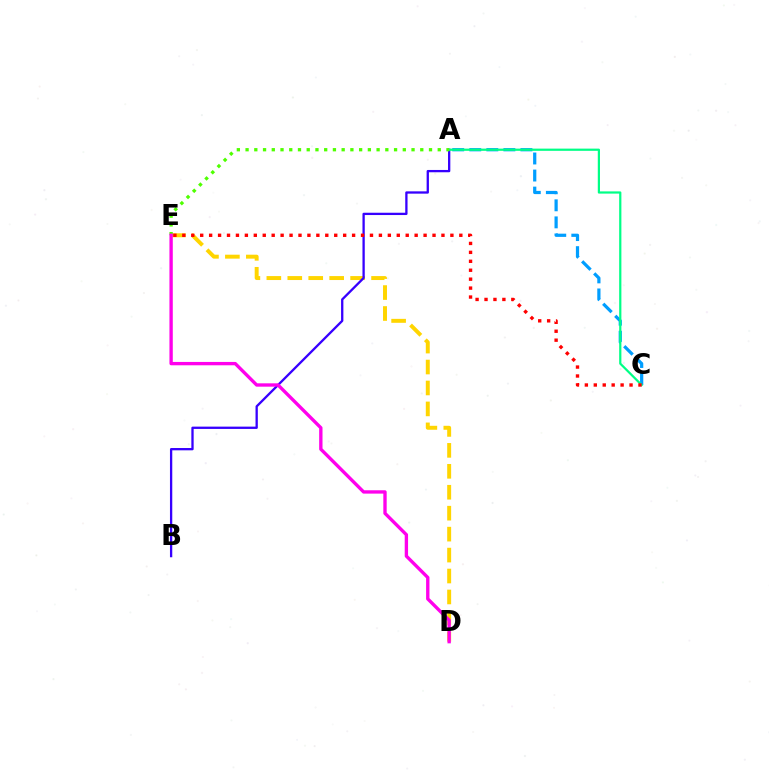{('A', 'C'): [{'color': '#009eff', 'line_style': 'dashed', 'thickness': 2.32}, {'color': '#00ff86', 'line_style': 'solid', 'thickness': 1.6}], ('D', 'E'): [{'color': '#ffd500', 'line_style': 'dashed', 'thickness': 2.85}, {'color': '#ff00ed', 'line_style': 'solid', 'thickness': 2.41}], ('A', 'B'): [{'color': '#3700ff', 'line_style': 'solid', 'thickness': 1.66}], ('C', 'E'): [{'color': '#ff0000', 'line_style': 'dotted', 'thickness': 2.43}], ('A', 'E'): [{'color': '#4fff00', 'line_style': 'dotted', 'thickness': 2.37}]}